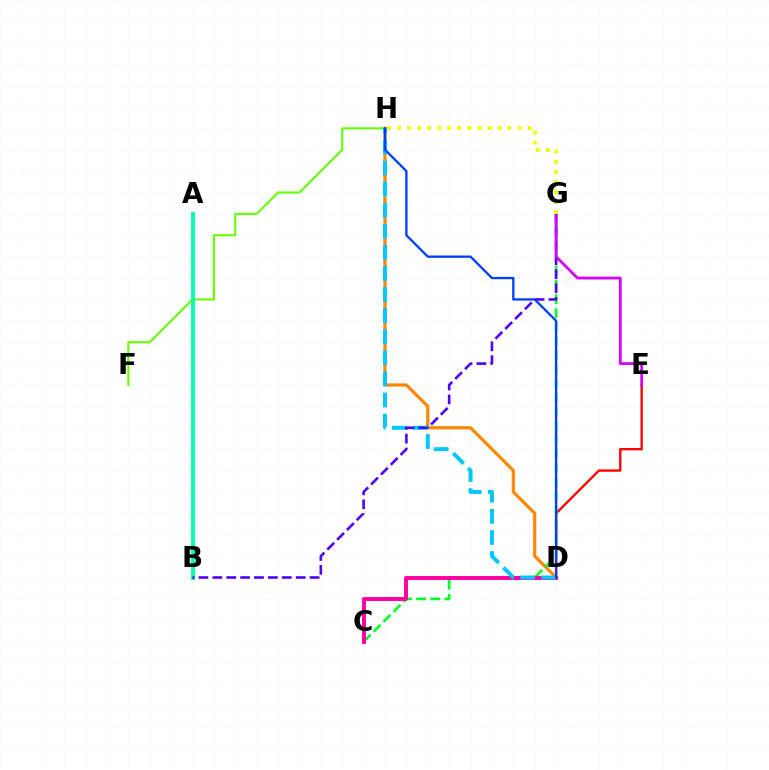{('F', 'H'): [{'color': '#66ff00', 'line_style': 'solid', 'thickness': 1.53}], ('D', 'H'): [{'color': '#ff8800', 'line_style': 'solid', 'thickness': 2.31}, {'color': '#00c7ff', 'line_style': 'dashed', 'thickness': 2.86}, {'color': '#003fff', 'line_style': 'solid', 'thickness': 1.67}], ('A', 'B'): [{'color': '#00ffaf', 'line_style': 'solid', 'thickness': 2.81}], ('D', 'E'): [{'color': '#ff0000', 'line_style': 'solid', 'thickness': 1.69}], ('C', 'G'): [{'color': '#00ff27', 'line_style': 'dashed', 'thickness': 1.91}], ('C', 'D'): [{'color': '#ff00a0', 'line_style': 'solid', 'thickness': 2.82}], ('B', 'G'): [{'color': '#4f00ff', 'line_style': 'dashed', 'thickness': 1.89}], ('E', 'G'): [{'color': '#d600ff', 'line_style': 'solid', 'thickness': 2.03}], ('G', 'H'): [{'color': '#eeff00', 'line_style': 'dotted', 'thickness': 2.73}]}